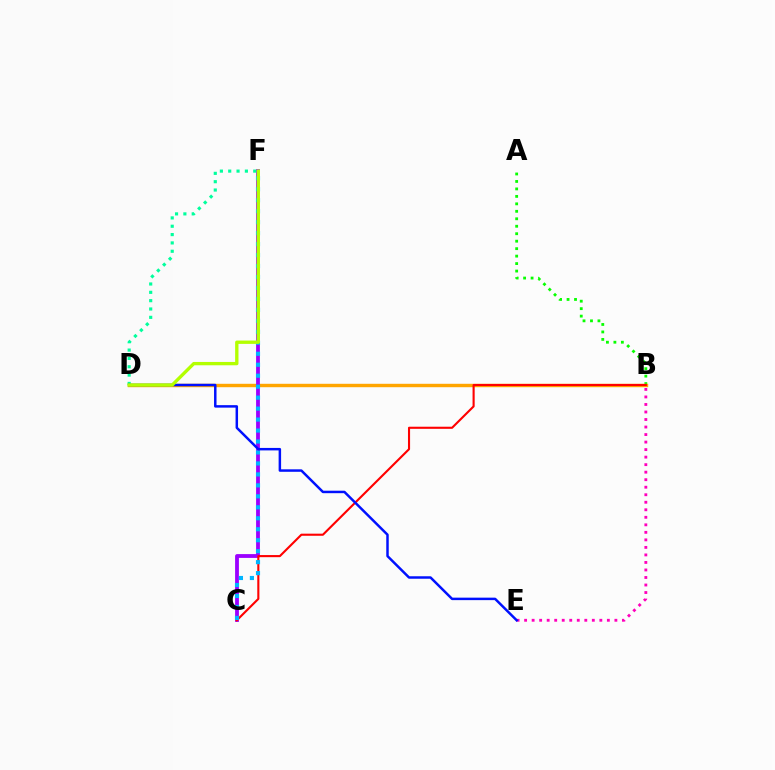{('A', 'B'): [{'color': '#08ff00', 'line_style': 'dotted', 'thickness': 2.03}], ('B', 'D'): [{'color': '#ffa500', 'line_style': 'solid', 'thickness': 2.46}], ('C', 'F'): [{'color': '#9b00ff', 'line_style': 'solid', 'thickness': 2.74}, {'color': '#00b5ff', 'line_style': 'dotted', 'thickness': 2.98}], ('B', 'E'): [{'color': '#ff00bd', 'line_style': 'dotted', 'thickness': 2.04}], ('B', 'C'): [{'color': '#ff0000', 'line_style': 'solid', 'thickness': 1.52}], ('D', 'F'): [{'color': '#00ff9d', 'line_style': 'dotted', 'thickness': 2.27}, {'color': '#b3ff00', 'line_style': 'solid', 'thickness': 2.4}], ('D', 'E'): [{'color': '#0010ff', 'line_style': 'solid', 'thickness': 1.79}]}